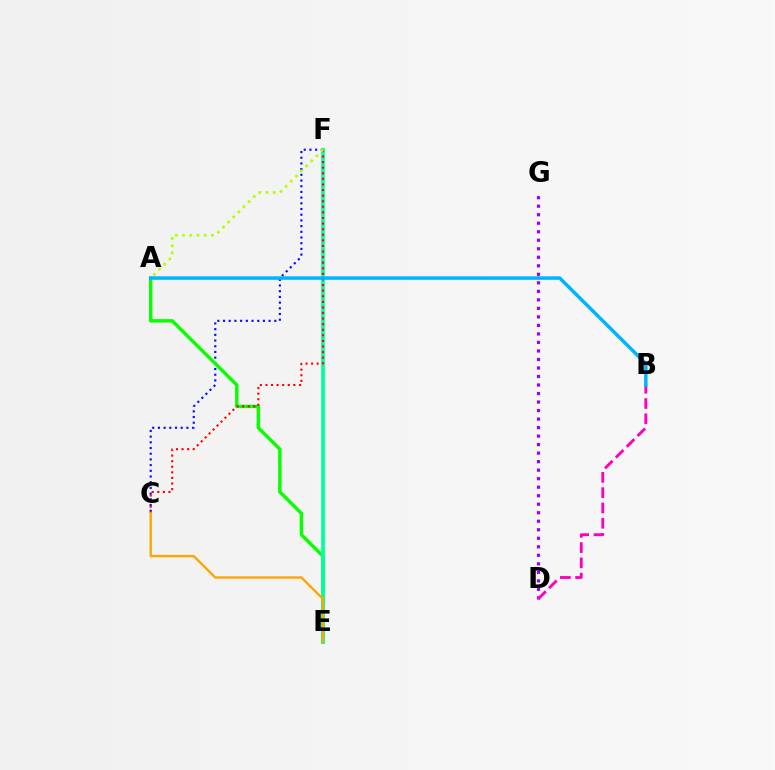{('C', 'F'): [{'color': '#0010ff', 'line_style': 'dotted', 'thickness': 1.55}, {'color': '#ff0000', 'line_style': 'dotted', 'thickness': 1.52}], ('D', 'G'): [{'color': '#9b00ff', 'line_style': 'dotted', 'thickness': 2.31}], ('A', 'E'): [{'color': '#08ff00', 'line_style': 'solid', 'thickness': 2.47}], ('E', 'F'): [{'color': '#00ff9d', 'line_style': 'solid', 'thickness': 2.69}], ('B', 'D'): [{'color': '#ff00bd', 'line_style': 'dashed', 'thickness': 2.08}], ('A', 'F'): [{'color': '#b3ff00', 'line_style': 'dotted', 'thickness': 1.96}], ('C', 'E'): [{'color': '#ffa500', 'line_style': 'solid', 'thickness': 1.69}], ('A', 'B'): [{'color': '#00b5ff', 'line_style': 'solid', 'thickness': 2.51}]}